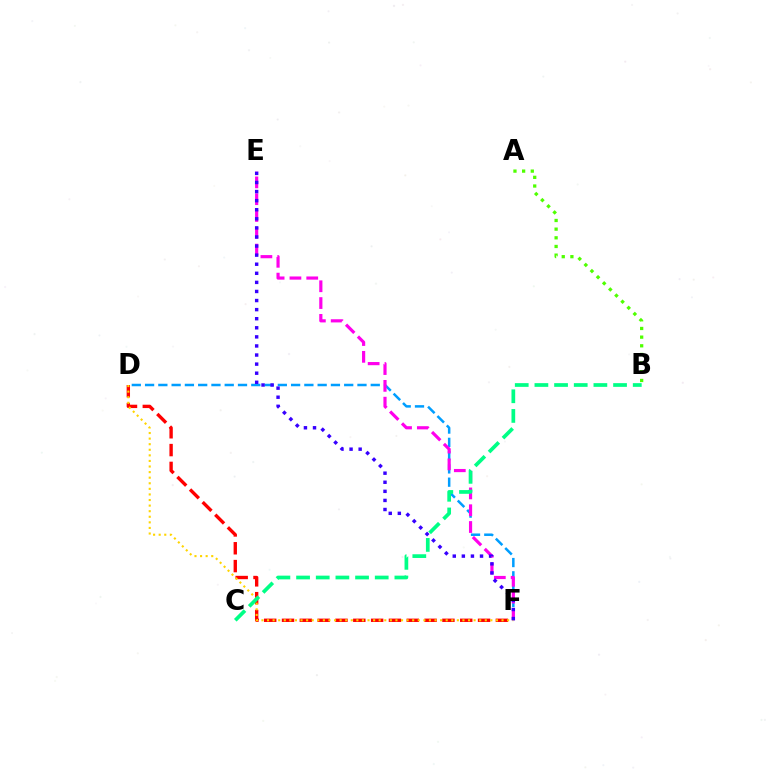{('A', 'B'): [{'color': '#4fff00', 'line_style': 'dotted', 'thickness': 2.35}], ('D', 'F'): [{'color': '#009eff', 'line_style': 'dashed', 'thickness': 1.8}, {'color': '#ff0000', 'line_style': 'dashed', 'thickness': 2.42}, {'color': '#ffd500', 'line_style': 'dotted', 'thickness': 1.52}], ('E', 'F'): [{'color': '#ff00ed', 'line_style': 'dashed', 'thickness': 2.28}, {'color': '#3700ff', 'line_style': 'dotted', 'thickness': 2.47}], ('B', 'C'): [{'color': '#00ff86', 'line_style': 'dashed', 'thickness': 2.67}]}